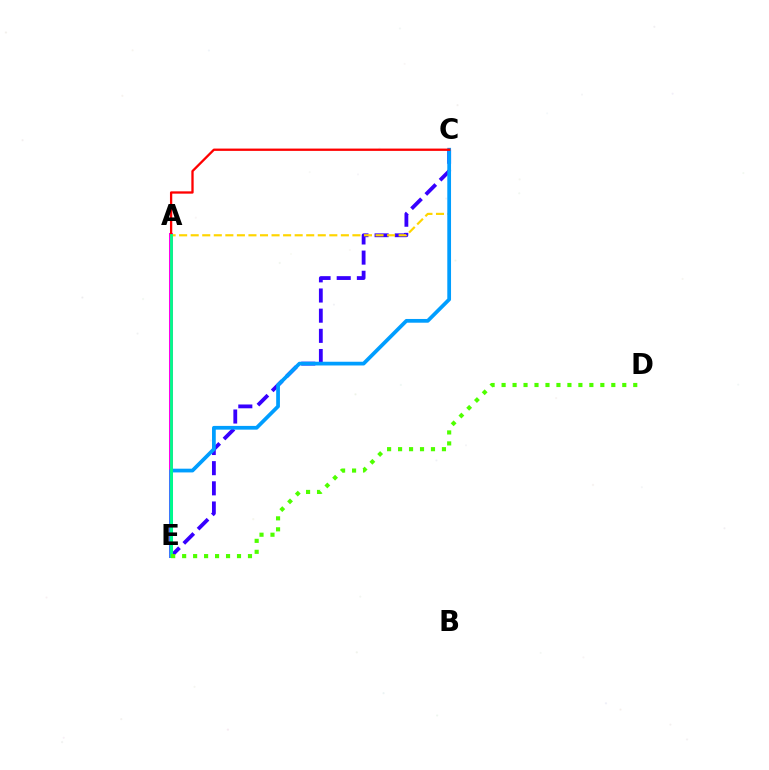{('C', 'E'): [{'color': '#3700ff', 'line_style': 'dashed', 'thickness': 2.74}, {'color': '#009eff', 'line_style': 'solid', 'thickness': 2.69}], ('A', 'E'): [{'color': '#ff00ed', 'line_style': 'solid', 'thickness': 2.89}, {'color': '#00ff86', 'line_style': 'solid', 'thickness': 2.02}], ('A', 'C'): [{'color': '#ffd500', 'line_style': 'dashed', 'thickness': 1.57}, {'color': '#ff0000', 'line_style': 'solid', 'thickness': 1.66}], ('D', 'E'): [{'color': '#4fff00', 'line_style': 'dotted', 'thickness': 2.98}]}